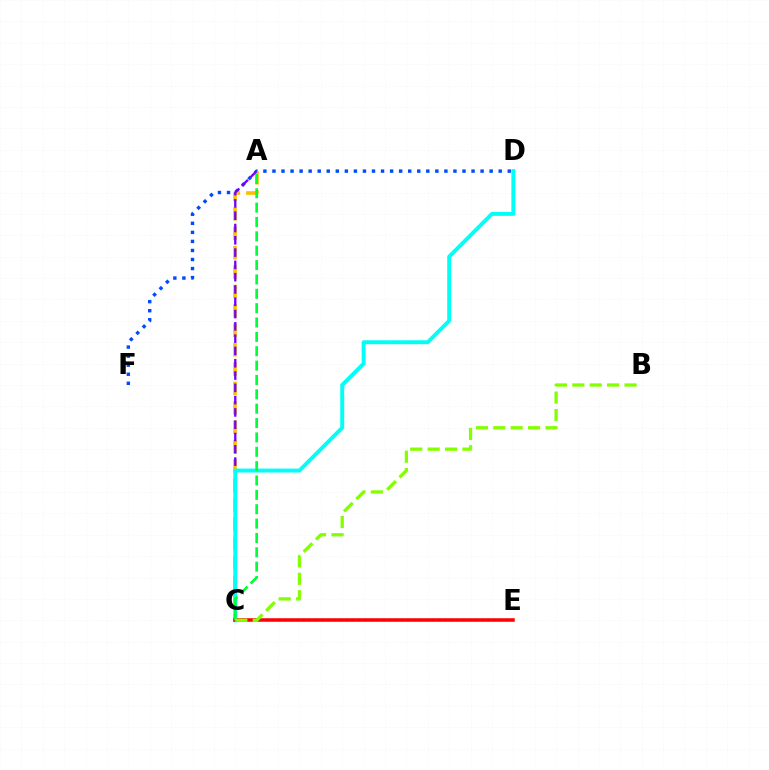{('C', 'E'): [{'color': '#ff00cf', 'line_style': 'dotted', 'thickness': 1.67}, {'color': '#ff0000', 'line_style': 'solid', 'thickness': 2.52}], ('D', 'F'): [{'color': '#004bff', 'line_style': 'dotted', 'thickness': 2.46}], ('A', 'C'): [{'color': '#ffbd00', 'line_style': 'dashed', 'thickness': 2.63}, {'color': '#7200ff', 'line_style': 'dashed', 'thickness': 1.67}, {'color': '#00ff39', 'line_style': 'dashed', 'thickness': 1.95}], ('C', 'D'): [{'color': '#00fff6', 'line_style': 'solid', 'thickness': 2.83}], ('B', 'C'): [{'color': '#84ff00', 'line_style': 'dashed', 'thickness': 2.36}]}